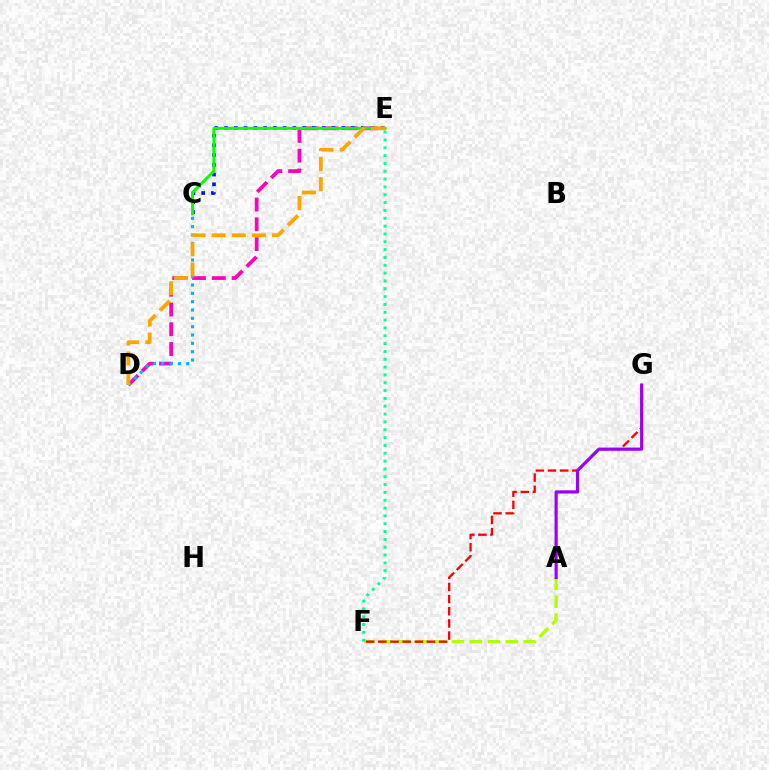{('D', 'E'): [{'color': '#ff00bd', 'line_style': 'dashed', 'thickness': 2.69}, {'color': '#ffa500', 'line_style': 'dashed', 'thickness': 2.73}], ('A', 'F'): [{'color': '#b3ff00', 'line_style': 'dashed', 'thickness': 2.44}], ('C', 'D'): [{'color': '#00b5ff', 'line_style': 'dotted', 'thickness': 2.27}], ('F', 'G'): [{'color': '#ff0000', 'line_style': 'dashed', 'thickness': 1.65}], ('C', 'E'): [{'color': '#0010ff', 'line_style': 'dotted', 'thickness': 2.65}, {'color': '#08ff00', 'line_style': 'solid', 'thickness': 2.16}], ('A', 'G'): [{'color': '#9b00ff', 'line_style': 'solid', 'thickness': 2.29}], ('E', 'F'): [{'color': '#00ff9d', 'line_style': 'dotted', 'thickness': 2.13}]}